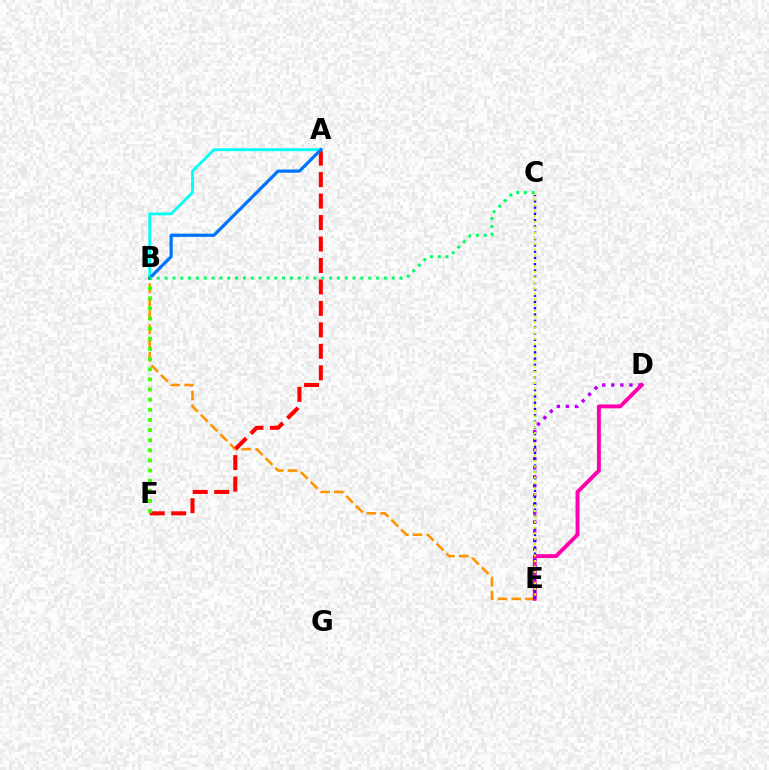{('B', 'E'): [{'color': '#ff9400', 'line_style': 'dashed', 'thickness': 1.87}], ('A', 'F'): [{'color': '#ff0000', 'line_style': 'dashed', 'thickness': 2.92}], ('A', 'B'): [{'color': '#00fff6', 'line_style': 'solid', 'thickness': 2.02}, {'color': '#0074ff', 'line_style': 'solid', 'thickness': 2.32}], ('B', 'F'): [{'color': '#3dff00', 'line_style': 'dotted', 'thickness': 2.75}], ('D', 'E'): [{'color': '#b900ff', 'line_style': 'dotted', 'thickness': 2.46}, {'color': '#ff00ac', 'line_style': 'solid', 'thickness': 2.79}], ('C', 'E'): [{'color': '#2500ff', 'line_style': 'dotted', 'thickness': 1.71}, {'color': '#d1ff00', 'line_style': 'dotted', 'thickness': 1.51}], ('B', 'C'): [{'color': '#00ff5c', 'line_style': 'dotted', 'thickness': 2.13}]}